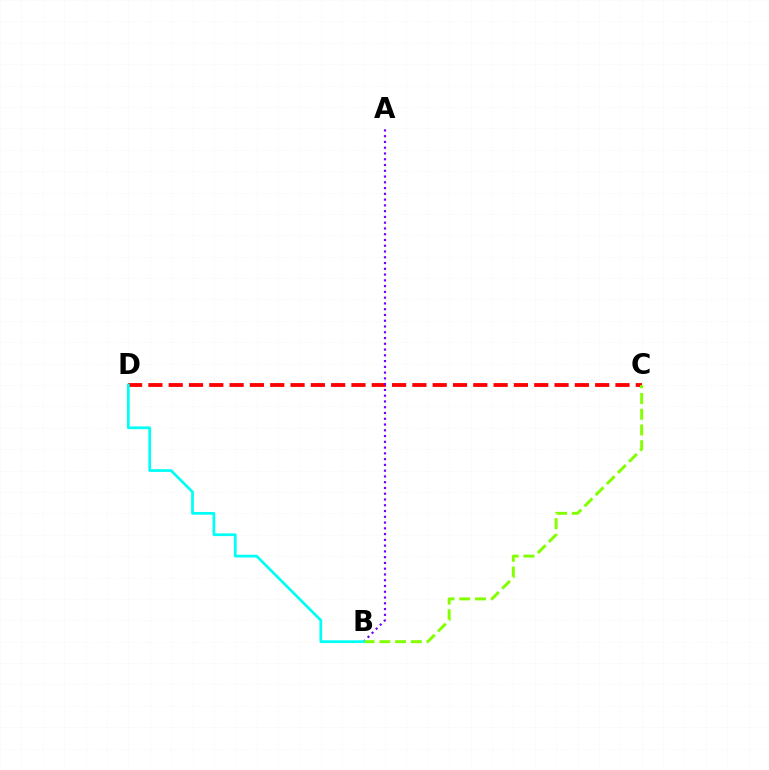{('C', 'D'): [{'color': '#ff0000', 'line_style': 'dashed', 'thickness': 2.76}], ('A', 'B'): [{'color': '#7200ff', 'line_style': 'dotted', 'thickness': 1.57}], ('B', 'C'): [{'color': '#84ff00', 'line_style': 'dashed', 'thickness': 2.14}], ('B', 'D'): [{'color': '#00fff6', 'line_style': 'solid', 'thickness': 1.96}]}